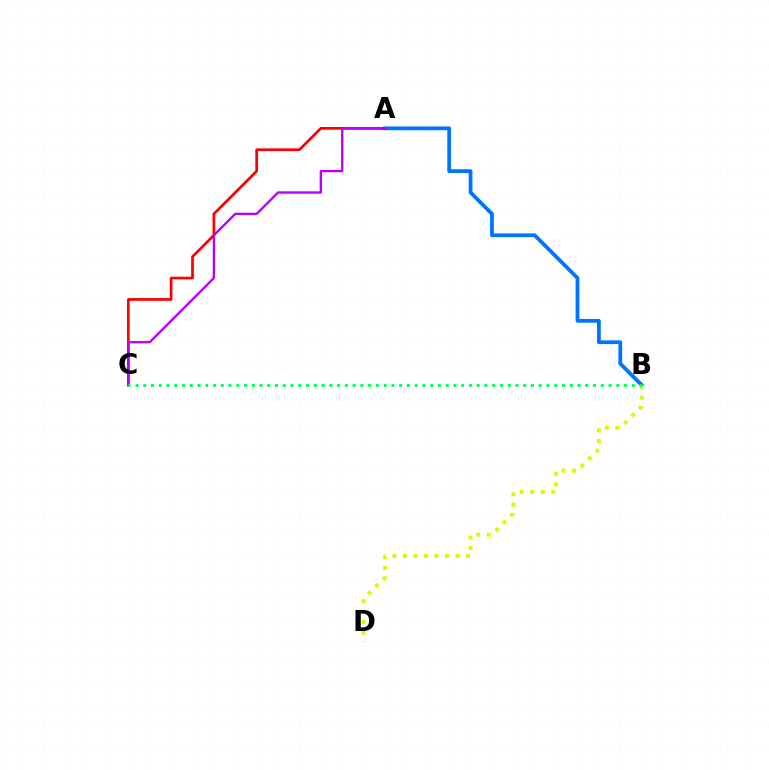{('A', 'B'): [{'color': '#0074ff', 'line_style': 'solid', 'thickness': 2.72}], ('B', 'D'): [{'color': '#d1ff00', 'line_style': 'dotted', 'thickness': 2.86}], ('A', 'C'): [{'color': '#ff0000', 'line_style': 'solid', 'thickness': 1.96}, {'color': '#b900ff', 'line_style': 'solid', 'thickness': 1.7}], ('B', 'C'): [{'color': '#00ff5c', 'line_style': 'dotted', 'thickness': 2.11}]}